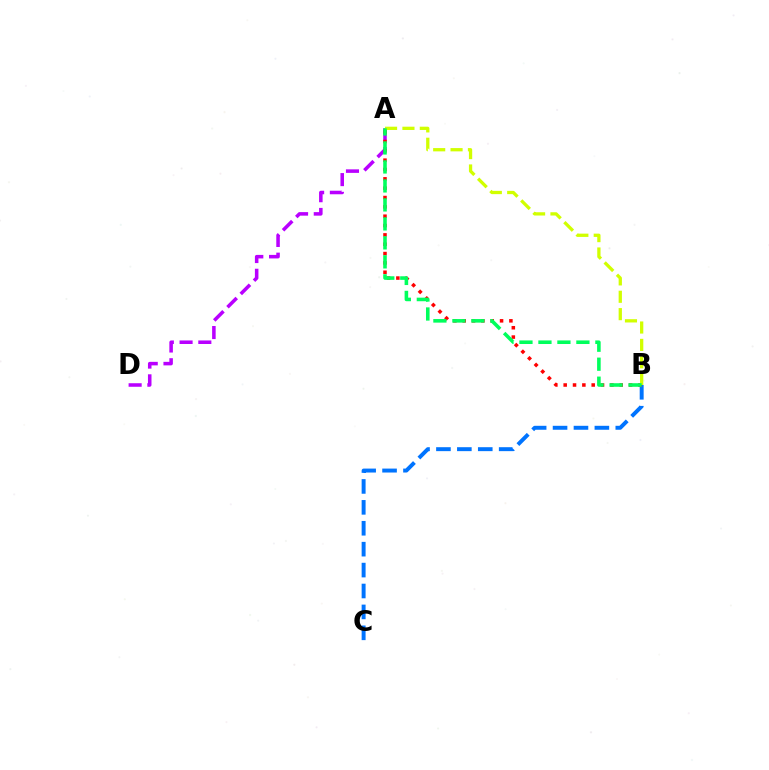{('A', 'D'): [{'color': '#b900ff', 'line_style': 'dashed', 'thickness': 2.55}], ('B', 'C'): [{'color': '#0074ff', 'line_style': 'dashed', 'thickness': 2.84}], ('A', 'B'): [{'color': '#ff0000', 'line_style': 'dotted', 'thickness': 2.54}, {'color': '#d1ff00', 'line_style': 'dashed', 'thickness': 2.36}, {'color': '#00ff5c', 'line_style': 'dashed', 'thickness': 2.58}]}